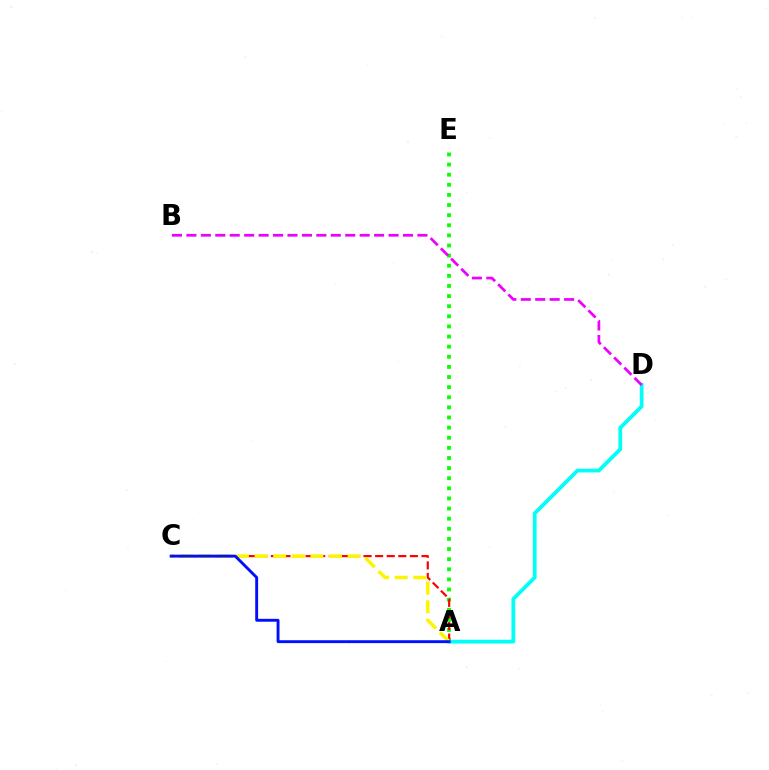{('A', 'E'): [{'color': '#08ff00', 'line_style': 'dotted', 'thickness': 2.75}], ('A', 'C'): [{'color': '#ff0000', 'line_style': 'dashed', 'thickness': 1.57}, {'color': '#fcf500', 'line_style': 'dashed', 'thickness': 2.53}, {'color': '#0010ff', 'line_style': 'solid', 'thickness': 2.09}], ('A', 'D'): [{'color': '#00fff6', 'line_style': 'solid', 'thickness': 2.71}], ('B', 'D'): [{'color': '#ee00ff', 'line_style': 'dashed', 'thickness': 1.96}]}